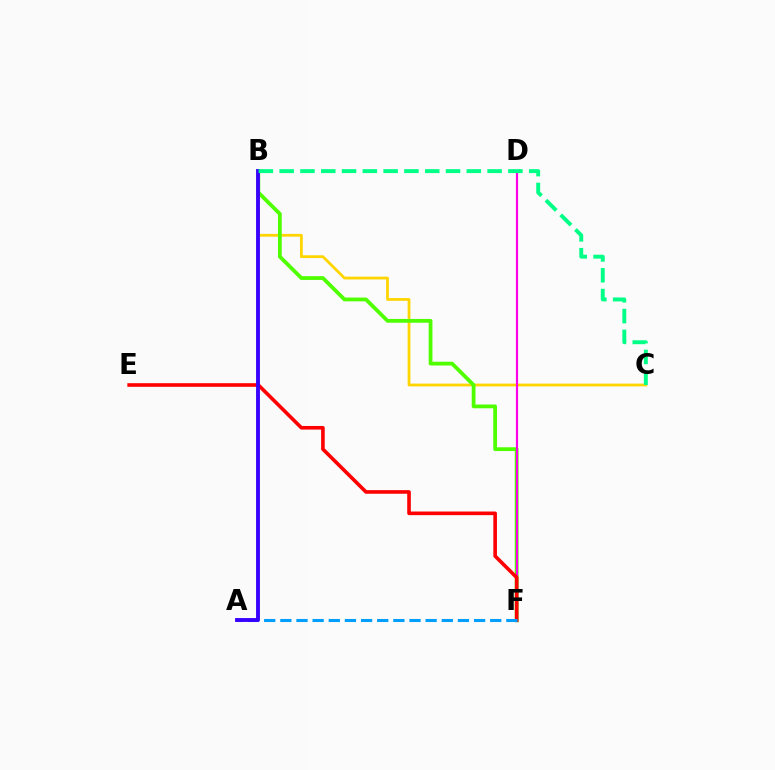{('B', 'C'): [{'color': '#ffd500', 'line_style': 'solid', 'thickness': 2.0}, {'color': '#00ff86', 'line_style': 'dashed', 'thickness': 2.82}], ('B', 'F'): [{'color': '#4fff00', 'line_style': 'solid', 'thickness': 2.72}], ('D', 'F'): [{'color': '#ff00ed', 'line_style': 'solid', 'thickness': 1.56}], ('E', 'F'): [{'color': '#ff0000', 'line_style': 'solid', 'thickness': 2.6}], ('A', 'F'): [{'color': '#009eff', 'line_style': 'dashed', 'thickness': 2.19}], ('A', 'B'): [{'color': '#3700ff', 'line_style': 'solid', 'thickness': 2.78}]}